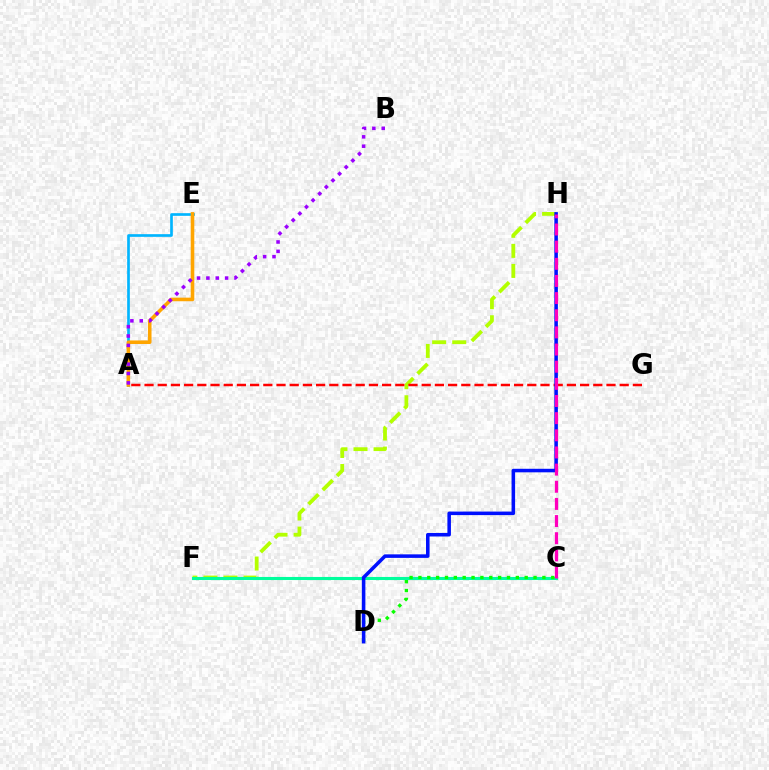{('F', 'H'): [{'color': '#b3ff00', 'line_style': 'dashed', 'thickness': 2.73}], ('C', 'F'): [{'color': '#00ff9d', 'line_style': 'solid', 'thickness': 2.23}], ('C', 'D'): [{'color': '#08ff00', 'line_style': 'dotted', 'thickness': 2.41}], ('A', 'E'): [{'color': '#00b5ff', 'line_style': 'solid', 'thickness': 1.92}, {'color': '#ffa500', 'line_style': 'solid', 'thickness': 2.58}], ('A', 'B'): [{'color': '#9b00ff', 'line_style': 'dotted', 'thickness': 2.55}], ('A', 'G'): [{'color': '#ff0000', 'line_style': 'dashed', 'thickness': 1.79}], ('D', 'H'): [{'color': '#0010ff', 'line_style': 'solid', 'thickness': 2.55}], ('C', 'H'): [{'color': '#ff00bd', 'line_style': 'dashed', 'thickness': 2.33}]}